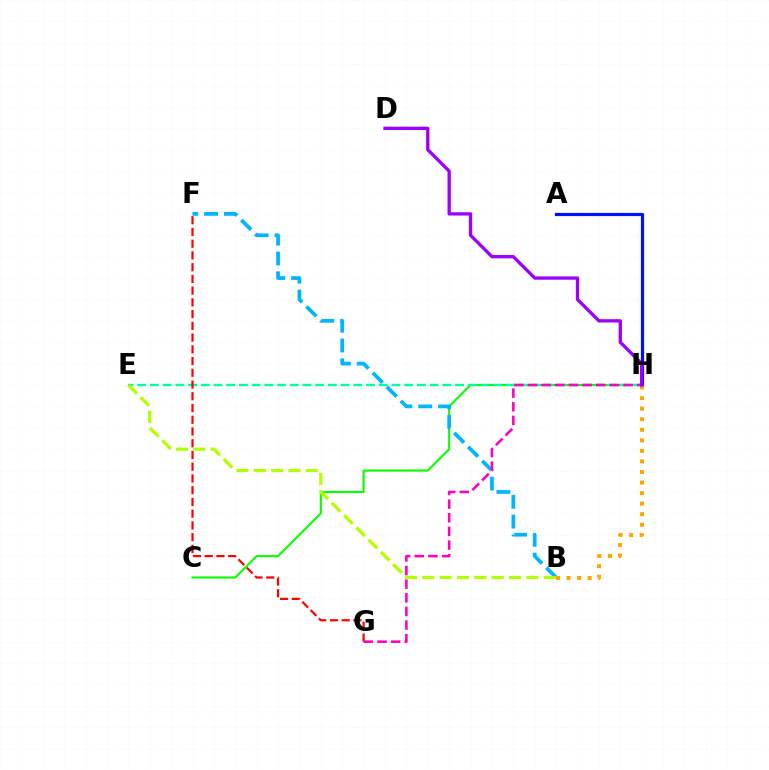{('C', 'H'): [{'color': '#08ff00', 'line_style': 'solid', 'thickness': 1.51}], ('A', 'H'): [{'color': '#0010ff', 'line_style': 'solid', 'thickness': 2.3}], ('E', 'H'): [{'color': '#00ff9d', 'line_style': 'dashed', 'thickness': 1.73}], ('F', 'G'): [{'color': '#ff0000', 'line_style': 'dashed', 'thickness': 1.59}], ('B', 'F'): [{'color': '#00b5ff', 'line_style': 'dashed', 'thickness': 2.69}], ('G', 'H'): [{'color': '#ff00bd', 'line_style': 'dashed', 'thickness': 1.85}], ('B', 'H'): [{'color': '#ffa500', 'line_style': 'dotted', 'thickness': 2.87}], ('B', 'E'): [{'color': '#b3ff00', 'line_style': 'dashed', 'thickness': 2.36}], ('D', 'H'): [{'color': '#9b00ff', 'line_style': 'solid', 'thickness': 2.39}]}